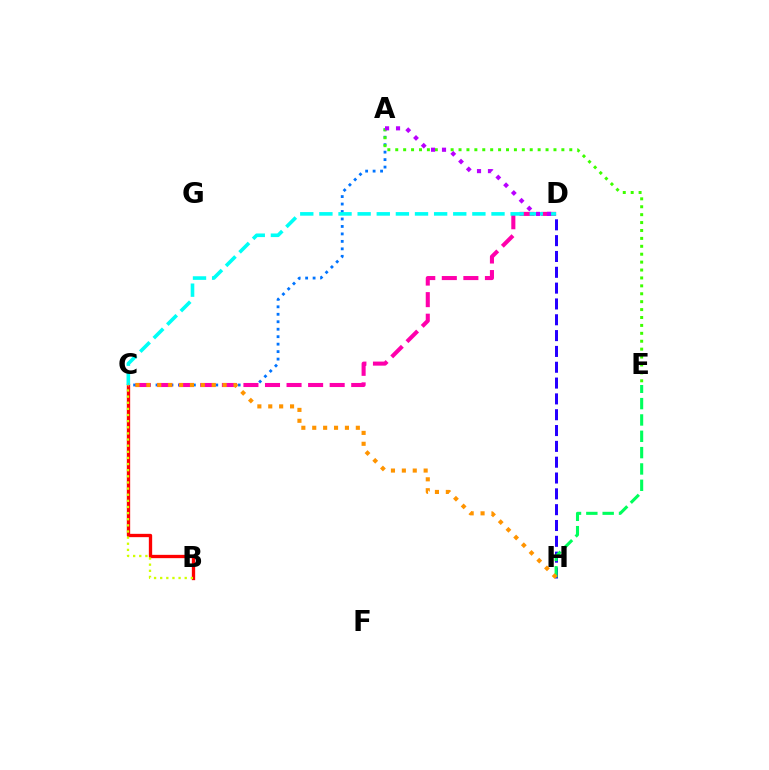{('B', 'C'): [{'color': '#ff0000', 'line_style': 'solid', 'thickness': 2.39}, {'color': '#d1ff00', 'line_style': 'dotted', 'thickness': 1.67}], ('A', 'C'): [{'color': '#0074ff', 'line_style': 'dotted', 'thickness': 2.03}], ('C', 'D'): [{'color': '#ff00ac', 'line_style': 'dashed', 'thickness': 2.93}, {'color': '#00fff6', 'line_style': 'dashed', 'thickness': 2.6}], ('A', 'E'): [{'color': '#3dff00', 'line_style': 'dotted', 'thickness': 2.15}], ('D', 'H'): [{'color': '#2500ff', 'line_style': 'dashed', 'thickness': 2.15}], ('E', 'H'): [{'color': '#00ff5c', 'line_style': 'dashed', 'thickness': 2.22}], ('A', 'D'): [{'color': '#b900ff', 'line_style': 'dotted', 'thickness': 2.98}], ('C', 'H'): [{'color': '#ff9400', 'line_style': 'dotted', 'thickness': 2.96}]}